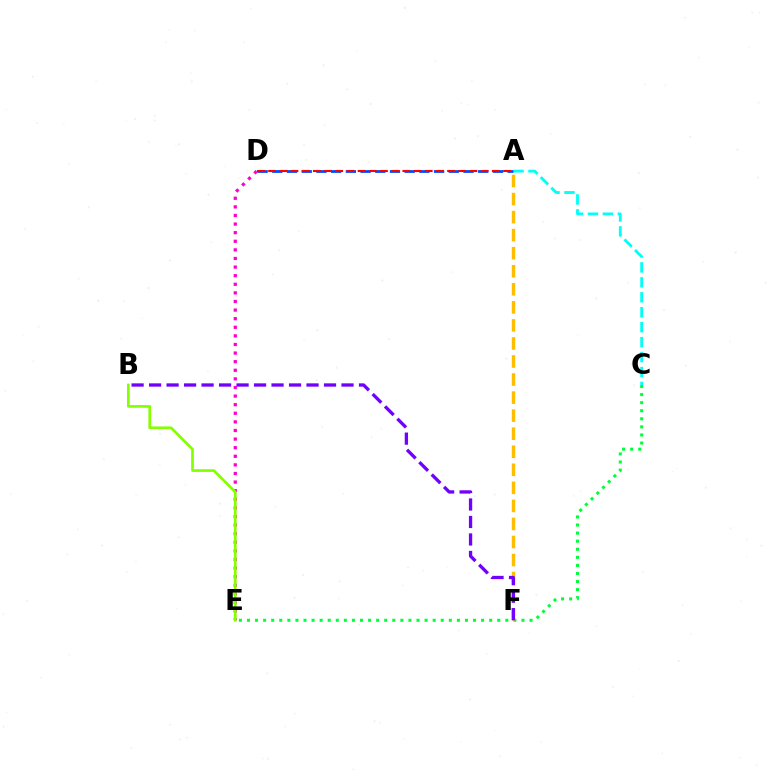{('A', 'C'): [{'color': '#00fff6', 'line_style': 'dashed', 'thickness': 2.03}], ('D', 'E'): [{'color': '#ff00cf', 'line_style': 'dotted', 'thickness': 2.34}], ('C', 'E'): [{'color': '#00ff39', 'line_style': 'dotted', 'thickness': 2.19}], ('A', 'F'): [{'color': '#ffbd00', 'line_style': 'dashed', 'thickness': 2.45}], ('B', 'E'): [{'color': '#84ff00', 'line_style': 'solid', 'thickness': 1.94}], ('A', 'D'): [{'color': '#004bff', 'line_style': 'dashed', 'thickness': 2.0}, {'color': '#ff0000', 'line_style': 'dashed', 'thickness': 1.52}], ('B', 'F'): [{'color': '#7200ff', 'line_style': 'dashed', 'thickness': 2.38}]}